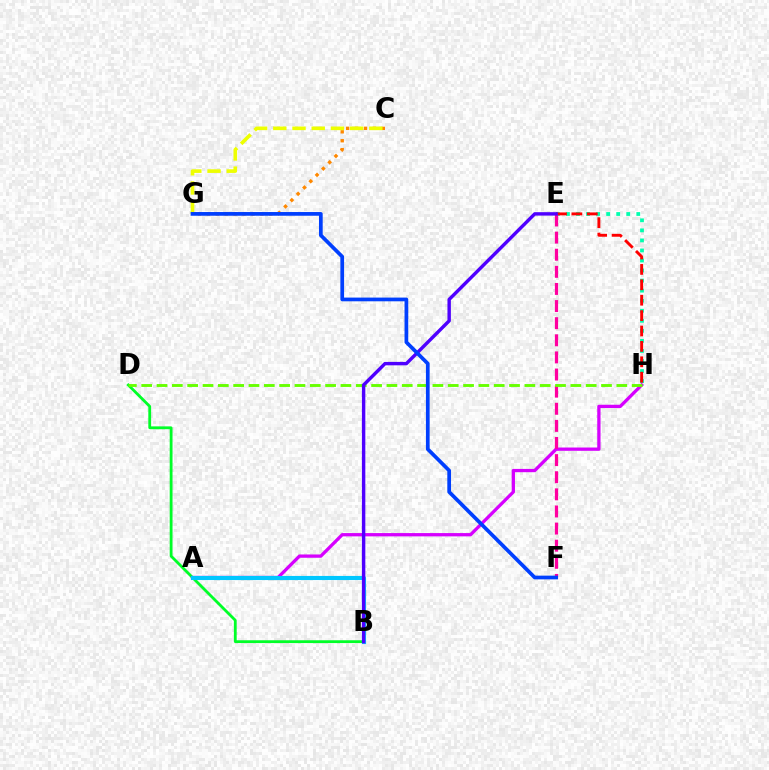{('C', 'G'): [{'color': '#ff8800', 'line_style': 'dotted', 'thickness': 2.42}, {'color': '#eeff00', 'line_style': 'dashed', 'thickness': 2.61}], ('E', 'H'): [{'color': '#00ffaf', 'line_style': 'dotted', 'thickness': 2.73}, {'color': '#ff0000', 'line_style': 'dashed', 'thickness': 2.09}], ('B', 'D'): [{'color': '#00ff27', 'line_style': 'solid', 'thickness': 2.02}], ('A', 'H'): [{'color': '#d600ff', 'line_style': 'solid', 'thickness': 2.37}], ('E', 'F'): [{'color': '#ff00a0', 'line_style': 'dashed', 'thickness': 2.33}], ('D', 'H'): [{'color': '#66ff00', 'line_style': 'dashed', 'thickness': 2.08}], ('A', 'B'): [{'color': '#00c7ff', 'line_style': 'solid', 'thickness': 2.96}], ('B', 'E'): [{'color': '#4f00ff', 'line_style': 'solid', 'thickness': 2.46}], ('F', 'G'): [{'color': '#003fff', 'line_style': 'solid', 'thickness': 2.68}]}